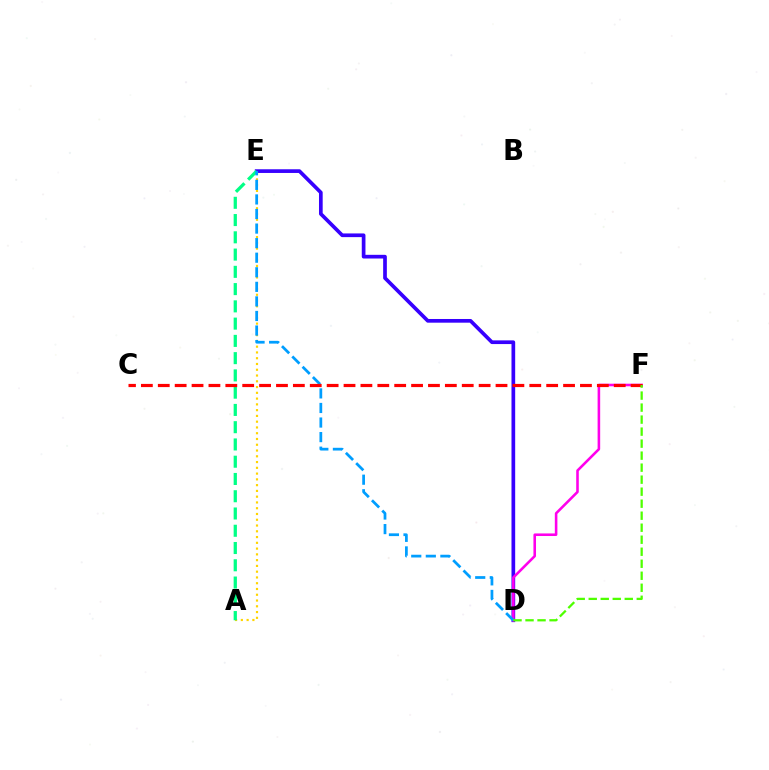{('D', 'E'): [{'color': '#3700ff', 'line_style': 'solid', 'thickness': 2.66}, {'color': '#009eff', 'line_style': 'dashed', 'thickness': 1.98}], ('A', 'E'): [{'color': '#ffd500', 'line_style': 'dotted', 'thickness': 1.57}, {'color': '#00ff86', 'line_style': 'dashed', 'thickness': 2.34}], ('D', 'F'): [{'color': '#ff00ed', 'line_style': 'solid', 'thickness': 1.86}, {'color': '#4fff00', 'line_style': 'dashed', 'thickness': 1.63}], ('C', 'F'): [{'color': '#ff0000', 'line_style': 'dashed', 'thickness': 2.29}]}